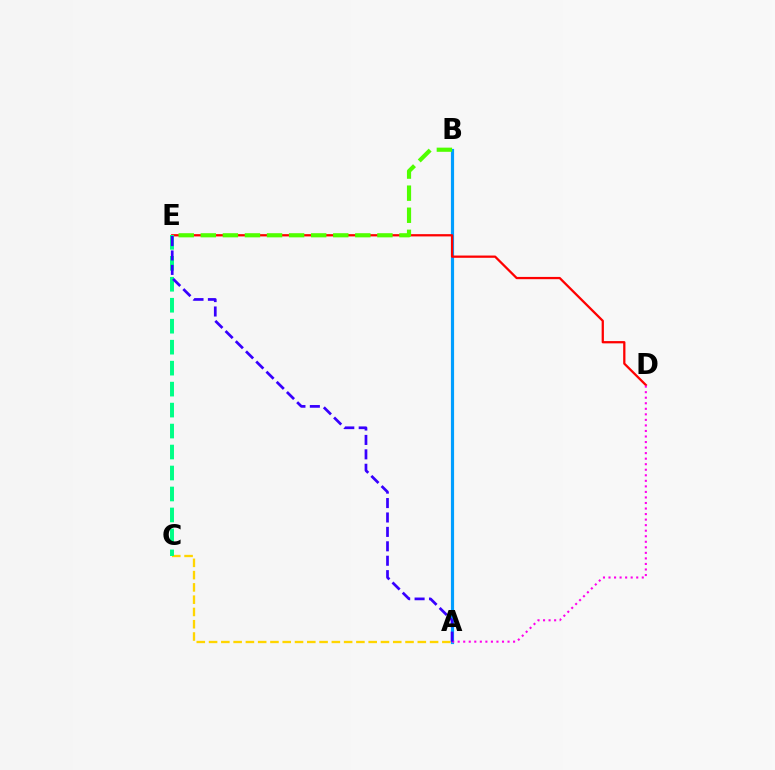{('A', 'B'): [{'color': '#009eff', 'line_style': 'solid', 'thickness': 2.28}], ('D', 'E'): [{'color': '#ff0000', 'line_style': 'solid', 'thickness': 1.63}], ('B', 'E'): [{'color': '#4fff00', 'line_style': 'dashed', 'thickness': 3.0}], ('A', 'C'): [{'color': '#ffd500', 'line_style': 'dashed', 'thickness': 1.67}], ('A', 'D'): [{'color': '#ff00ed', 'line_style': 'dotted', 'thickness': 1.51}], ('C', 'E'): [{'color': '#00ff86', 'line_style': 'dashed', 'thickness': 2.85}], ('A', 'E'): [{'color': '#3700ff', 'line_style': 'dashed', 'thickness': 1.96}]}